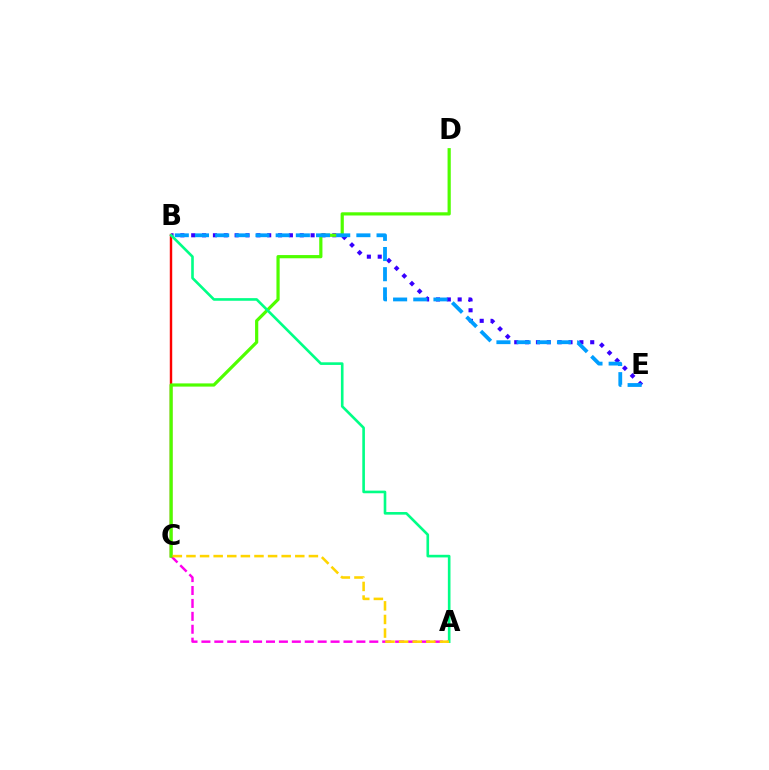{('A', 'C'): [{'color': '#ff00ed', 'line_style': 'dashed', 'thickness': 1.75}, {'color': '#ffd500', 'line_style': 'dashed', 'thickness': 1.85}], ('B', 'E'): [{'color': '#3700ff', 'line_style': 'dotted', 'thickness': 2.95}, {'color': '#009eff', 'line_style': 'dashed', 'thickness': 2.74}], ('B', 'C'): [{'color': '#ff0000', 'line_style': 'solid', 'thickness': 1.75}], ('C', 'D'): [{'color': '#4fff00', 'line_style': 'solid', 'thickness': 2.31}], ('A', 'B'): [{'color': '#00ff86', 'line_style': 'solid', 'thickness': 1.89}]}